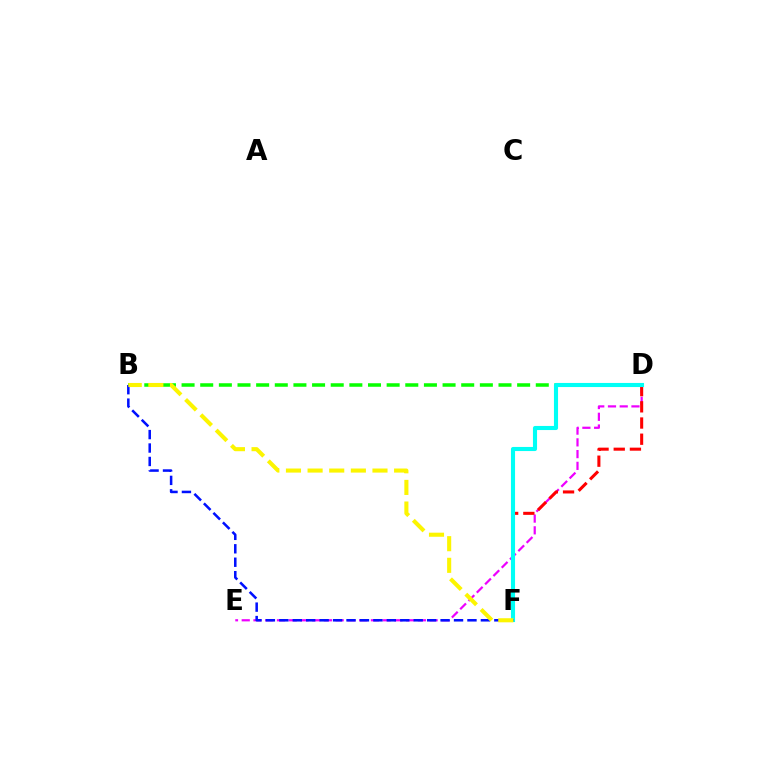{('D', 'E'): [{'color': '#ee00ff', 'line_style': 'dashed', 'thickness': 1.6}], ('B', 'D'): [{'color': '#08ff00', 'line_style': 'dashed', 'thickness': 2.53}], ('D', 'F'): [{'color': '#ff0000', 'line_style': 'dashed', 'thickness': 2.2}, {'color': '#00fff6', 'line_style': 'solid', 'thickness': 2.95}], ('B', 'F'): [{'color': '#0010ff', 'line_style': 'dashed', 'thickness': 1.83}, {'color': '#fcf500', 'line_style': 'dashed', 'thickness': 2.94}]}